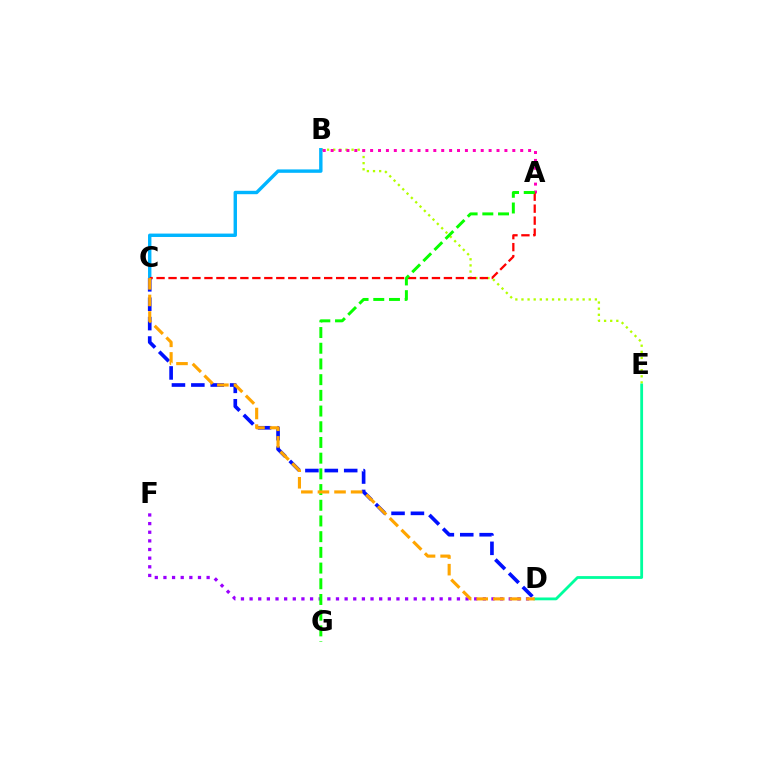{('D', 'F'): [{'color': '#9b00ff', 'line_style': 'dotted', 'thickness': 2.35}], ('B', 'E'): [{'color': '#b3ff00', 'line_style': 'dotted', 'thickness': 1.66}], ('B', 'C'): [{'color': '#00b5ff', 'line_style': 'solid', 'thickness': 2.45}], ('C', 'D'): [{'color': '#0010ff', 'line_style': 'dashed', 'thickness': 2.63}, {'color': '#ffa500', 'line_style': 'dashed', 'thickness': 2.25}], ('D', 'E'): [{'color': '#00ff9d', 'line_style': 'solid', 'thickness': 2.02}], ('A', 'B'): [{'color': '#ff00bd', 'line_style': 'dotted', 'thickness': 2.15}], ('A', 'C'): [{'color': '#ff0000', 'line_style': 'dashed', 'thickness': 1.63}], ('A', 'G'): [{'color': '#08ff00', 'line_style': 'dashed', 'thickness': 2.13}]}